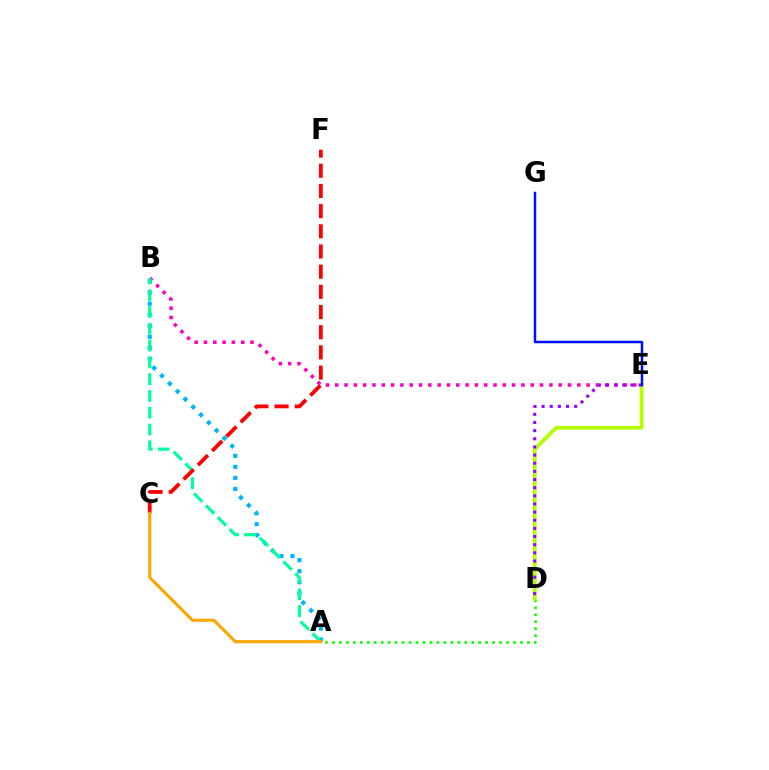{('A', 'D'): [{'color': '#08ff00', 'line_style': 'dotted', 'thickness': 1.89}], ('D', 'E'): [{'color': '#b3ff00', 'line_style': 'solid', 'thickness': 2.7}, {'color': '#9b00ff', 'line_style': 'dotted', 'thickness': 2.21}], ('B', 'E'): [{'color': '#ff00bd', 'line_style': 'dotted', 'thickness': 2.53}], ('A', 'B'): [{'color': '#00b5ff', 'line_style': 'dotted', 'thickness': 3.0}, {'color': '#00ff9d', 'line_style': 'dashed', 'thickness': 2.28}], ('C', 'F'): [{'color': '#ff0000', 'line_style': 'dashed', 'thickness': 2.74}], ('E', 'G'): [{'color': '#0010ff', 'line_style': 'solid', 'thickness': 1.79}], ('A', 'C'): [{'color': '#ffa500', 'line_style': 'solid', 'thickness': 2.22}]}